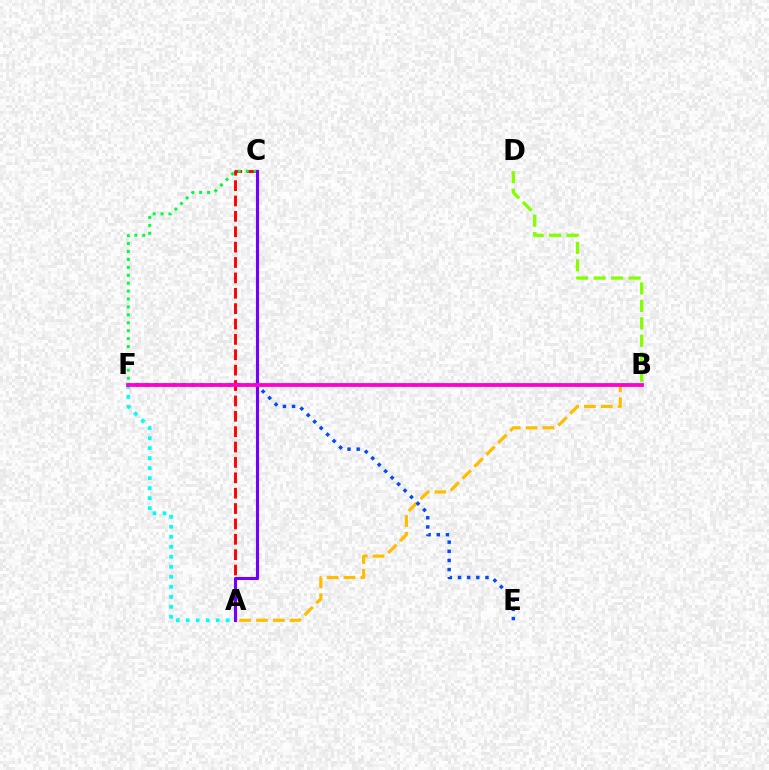{('A', 'C'): [{'color': '#ff0000', 'line_style': 'dashed', 'thickness': 2.09}, {'color': '#7200ff', 'line_style': 'solid', 'thickness': 2.23}], ('C', 'F'): [{'color': '#00ff39', 'line_style': 'dotted', 'thickness': 2.15}], ('B', 'D'): [{'color': '#84ff00', 'line_style': 'dashed', 'thickness': 2.37}], ('A', 'F'): [{'color': '#00fff6', 'line_style': 'dotted', 'thickness': 2.72}], ('A', 'B'): [{'color': '#ffbd00', 'line_style': 'dashed', 'thickness': 2.28}], ('E', 'F'): [{'color': '#004bff', 'line_style': 'dotted', 'thickness': 2.49}], ('B', 'F'): [{'color': '#ff00cf', 'line_style': 'solid', 'thickness': 2.73}]}